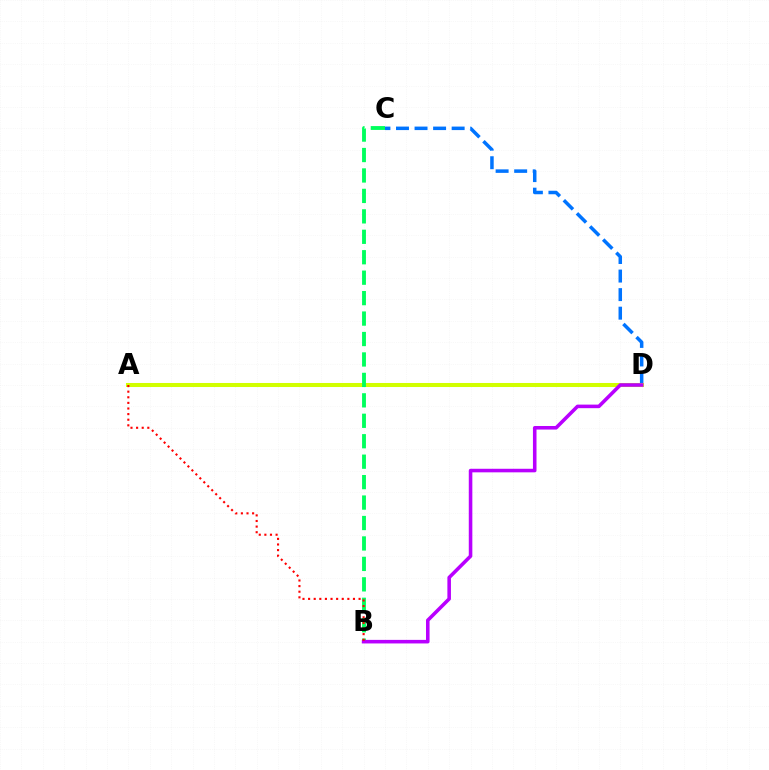{('C', 'D'): [{'color': '#0074ff', 'line_style': 'dashed', 'thickness': 2.52}], ('A', 'D'): [{'color': '#d1ff00', 'line_style': 'solid', 'thickness': 2.91}], ('B', 'C'): [{'color': '#00ff5c', 'line_style': 'dashed', 'thickness': 2.78}], ('B', 'D'): [{'color': '#b900ff', 'line_style': 'solid', 'thickness': 2.57}], ('A', 'B'): [{'color': '#ff0000', 'line_style': 'dotted', 'thickness': 1.52}]}